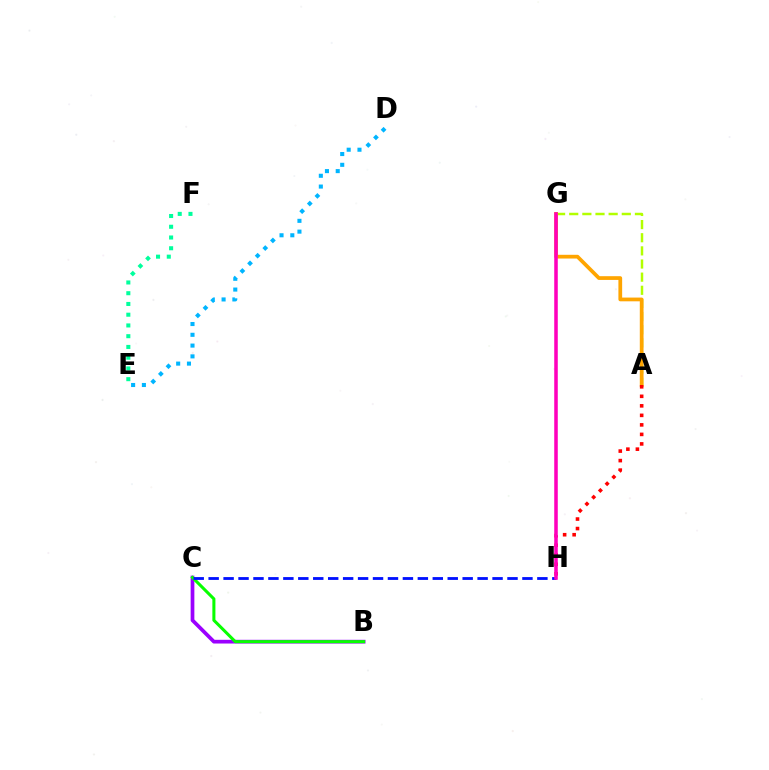{('A', 'G'): [{'color': '#b3ff00', 'line_style': 'dashed', 'thickness': 1.79}, {'color': '#ffa500', 'line_style': 'solid', 'thickness': 2.69}], ('E', 'F'): [{'color': '#00ff9d', 'line_style': 'dotted', 'thickness': 2.92}], ('D', 'E'): [{'color': '#00b5ff', 'line_style': 'dotted', 'thickness': 2.93}], ('B', 'C'): [{'color': '#9b00ff', 'line_style': 'solid', 'thickness': 2.68}, {'color': '#08ff00', 'line_style': 'solid', 'thickness': 2.19}], ('A', 'H'): [{'color': '#ff0000', 'line_style': 'dotted', 'thickness': 2.59}], ('C', 'H'): [{'color': '#0010ff', 'line_style': 'dashed', 'thickness': 2.03}], ('G', 'H'): [{'color': '#ff00bd', 'line_style': 'solid', 'thickness': 2.55}]}